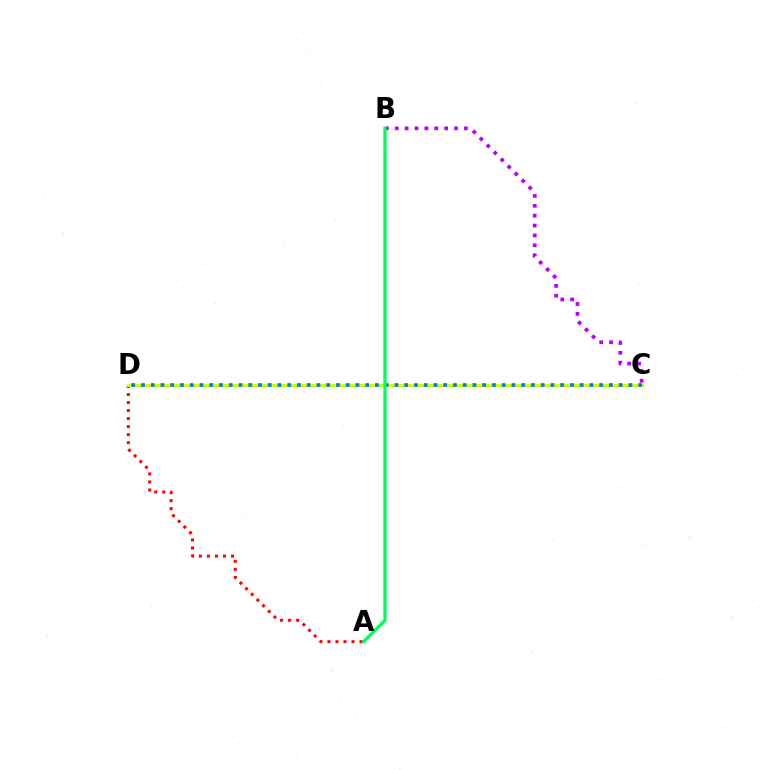{('B', 'C'): [{'color': '#b900ff', 'line_style': 'dotted', 'thickness': 2.68}], ('A', 'D'): [{'color': '#ff0000', 'line_style': 'dotted', 'thickness': 2.18}], ('C', 'D'): [{'color': '#d1ff00', 'line_style': 'solid', 'thickness': 2.23}, {'color': '#0074ff', 'line_style': 'dotted', 'thickness': 2.65}], ('A', 'B'): [{'color': '#00ff5c', 'line_style': 'solid', 'thickness': 2.34}]}